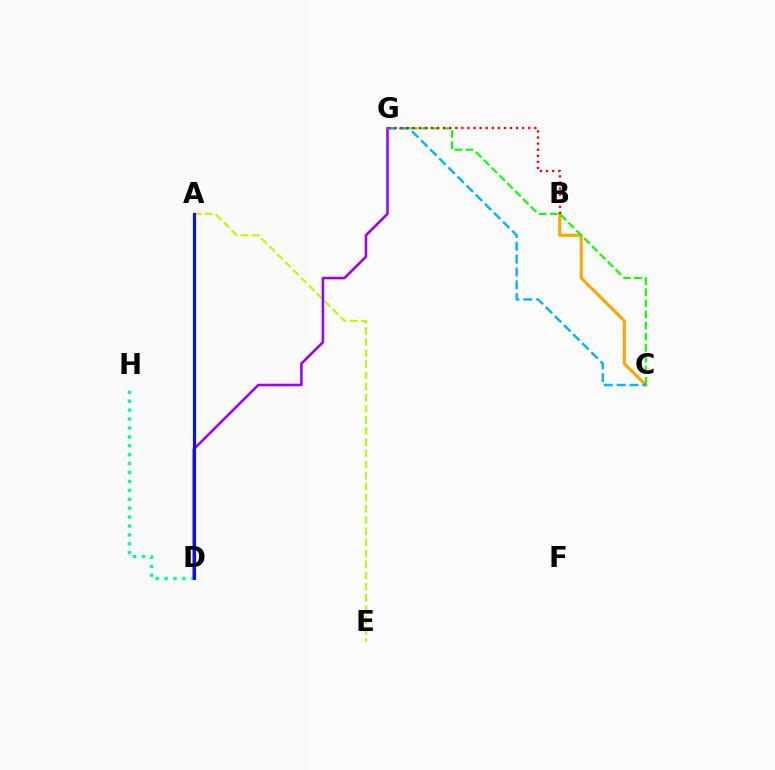{('D', 'H'): [{'color': '#00ff9d', 'line_style': 'dotted', 'thickness': 2.42}], ('B', 'C'): [{'color': '#ffa500', 'line_style': 'solid', 'thickness': 2.23}], ('A', 'D'): [{'color': '#ff00bd', 'line_style': 'solid', 'thickness': 2.18}, {'color': '#0010ff', 'line_style': 'solid', 'thickness': 2.23}], ('C', 'G'): [{'color': '#08ff00', 'line_style': 'dashed', 'thickness': 1.5}, {'color': '#00b5ff', 'line_style': 'dashed', 'thickness': 1.74}], ('A', 'E'): [{'color': '#b3ff00', 'line_style': 'dashed', 'thickness': 1.51}], ('D', 'G'): [{'color': '#9b00ff', 'line_style': 'solid', 'thickness': 1.85}], ('B', 'G'): [{'color': '#ff0000', 'line_style': 'dotted', 'thickness': 1.65}]}